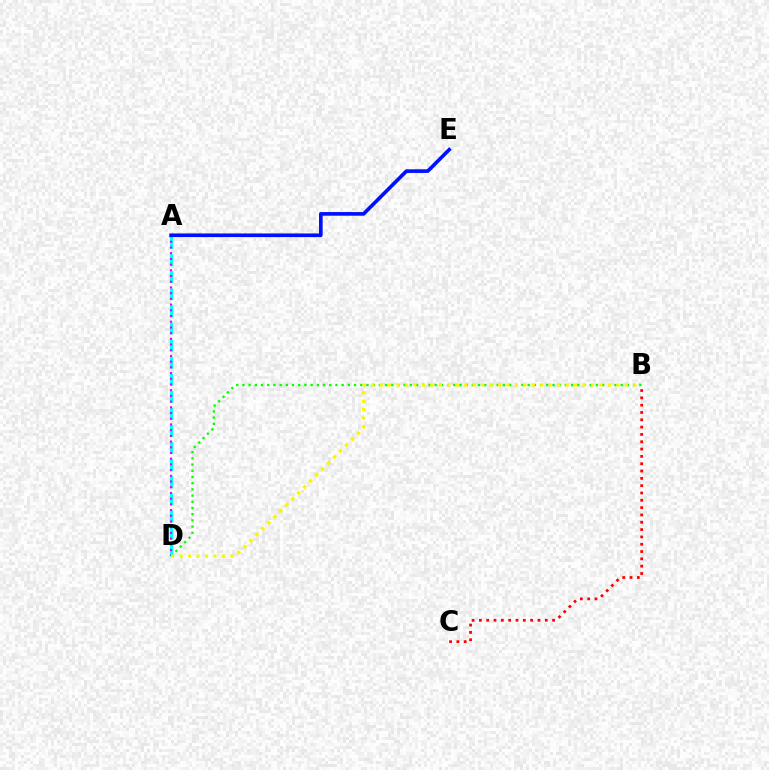{('B', 'D'): [{'color': '#08ff00', 'line_style': 'dotted', 'thickness': 1.68}, {'color': '#fcf500', 'line_style': 'dotted', 'thickness': 2.3}], ('A', 'D'): [{'color': '#00fff6', 'line_style': 'dashed', 'thickness': 2.32}, {'color': '#ee00ff', 'line_style': 'dotted', 'thickness': 1.55}], ('A', 'E'): [{'color': '#0010ff', 'line_style': 'solid', 'thickness': 2.63}], ('B', 'C'): [{'color': '#ff0000', 'line_style': 'dotted', 'thickness': 1.99}]}